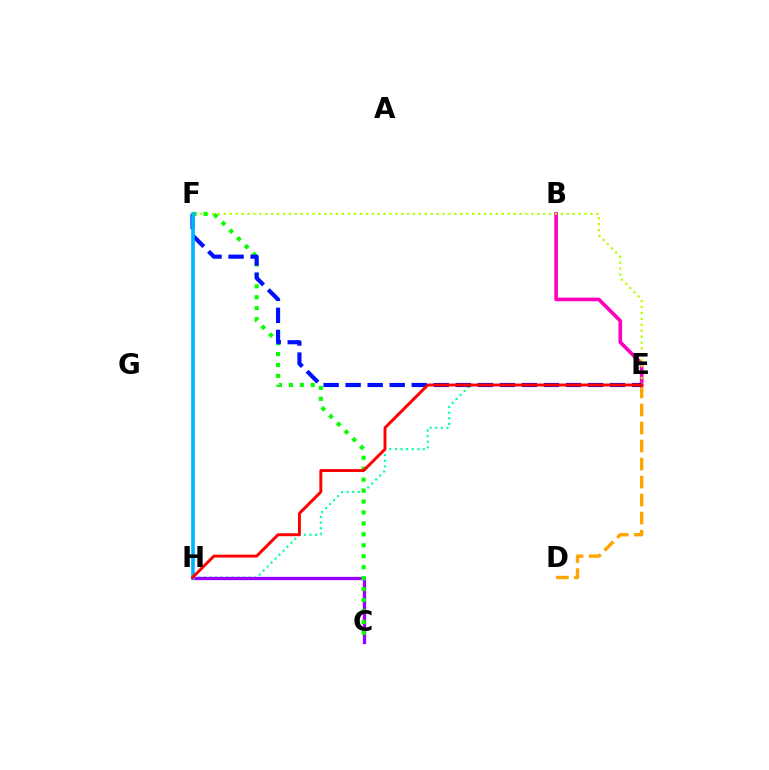{('D', 'E'): [{'color': '#ffa500', 'line_style': 'dashed', 'thickness': 2.45}], ('B', 'E'): [{'color': '#ff00bd', 'line_style': 'solid', 'thickness': 2.63}], ('E', 'H'): [{'color': '#00ff9d', 'line_style': 'dotted', 'thickness': 1.52}, {'color': '#ff0000', 'line_style': 'solid', 'thickness': 2.11}], ('E', 'F'): [{'color': '#b3ff00', 'line_style': 'dotted', 'thickness': 1.61}, {'color': '#0010ff', 'line_style': 'dashed', 'thickness': 2.99}], ('C', 'H'): [{'color': '#9b00ff', 'line_style': 'solid', 'thickness': 2.37}], ('C', 'F'): [{'color': '#08ff00', 'line_style': 'dotted', 'thickness': 2.97}], ('F', 'H'): [{'color': '#00b5ff', 'line_style': 'solid', 'thickness': 2.61}]}